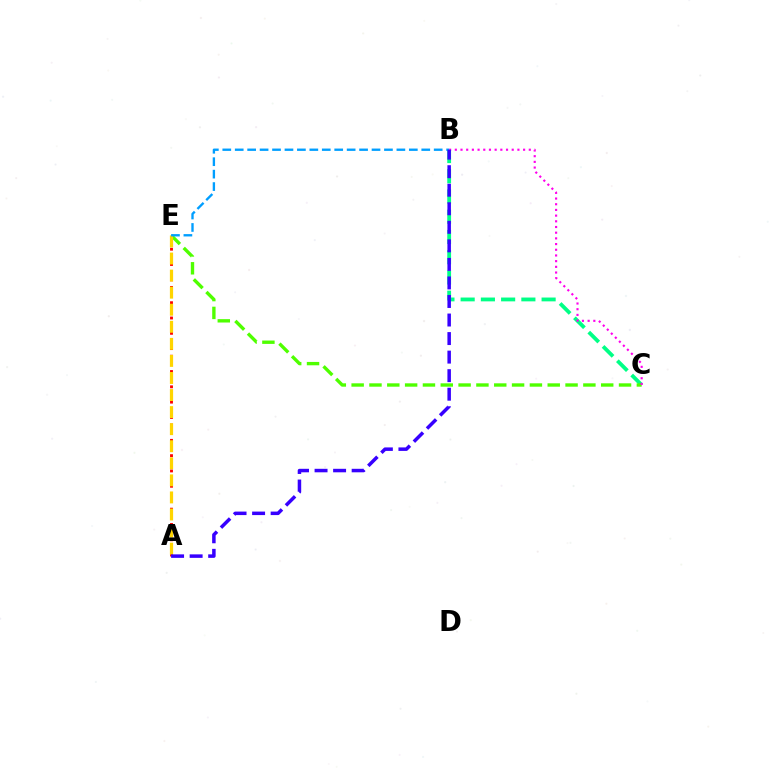{('B', 'C'): [{'color': '#00ff86', 'line_style': 'dashed', 'thickness': 2.75}, {'color': '#ff00ed', 'line_style': 'dotted', 'thickness': 1.55}], ('A', 'E'): [{'color': '#ff0000', 'line_style': 'dotted', 'thickness': 2.08}, {'color': '#ffd500', 'line_style': 'dashed', 'thickness': 2.32}], ('C', 'E'): [{'color': '#4fff00', 'line_style': 'dashed', 'thickness': 2.42}], ('B', 'E'): [{'color': '#009eff', 'line_style': 'dashed', 'thickness': 1.69}], ('A', 'B'): [{'color': '#3700ff', 'line_style': 'dashed', 'thickness': 2.52}]}